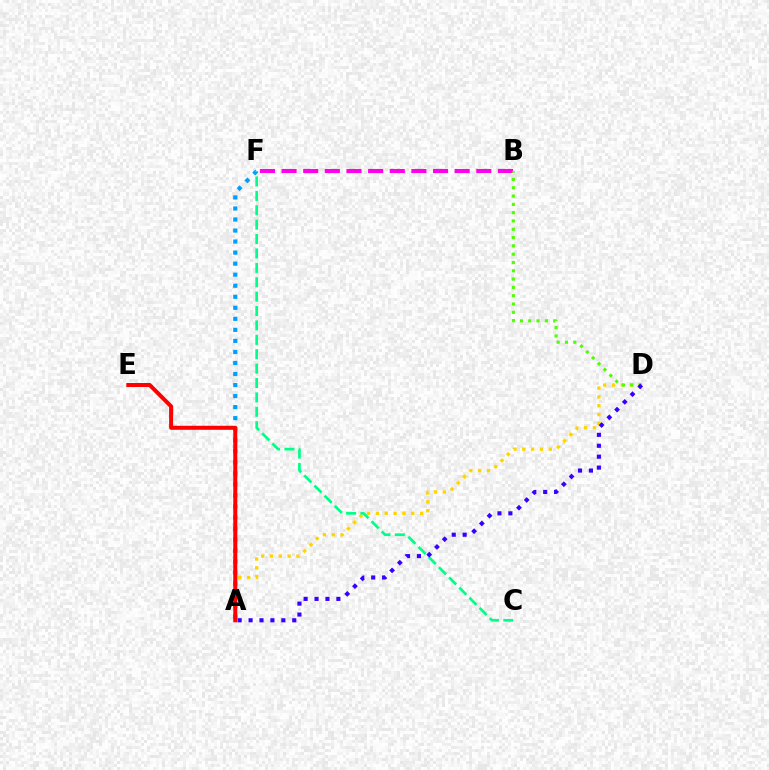{('A', 'D'): [{'color': '#ffd500', 'line_style': 'dotted', 'thickness': 2.4}, {'color': '#3700ff', 'line_style': 'dotted', 'thickness': 2.97}], ('A', 'F'): [{'color': '#009eff', 'line_style': 'dotted', 'thickness': 3.0}], ('C', 'F'): [{'color': '#00ff86', 'line_style': 'dashed', 'thickness': 1.96}], ('B', 'F'): [{'color': '#ff00ed', 'line_style': 'dashed', 'thickness': 2.94}], ('B', 'D'): [{'color': '#4fff00', 'line_style': 'dotted', 'thickness': 2.26}], ('A', 'E'): [{'color': '#ff0000', 'line_style': 'solid', 'thickness': 2.89}]}